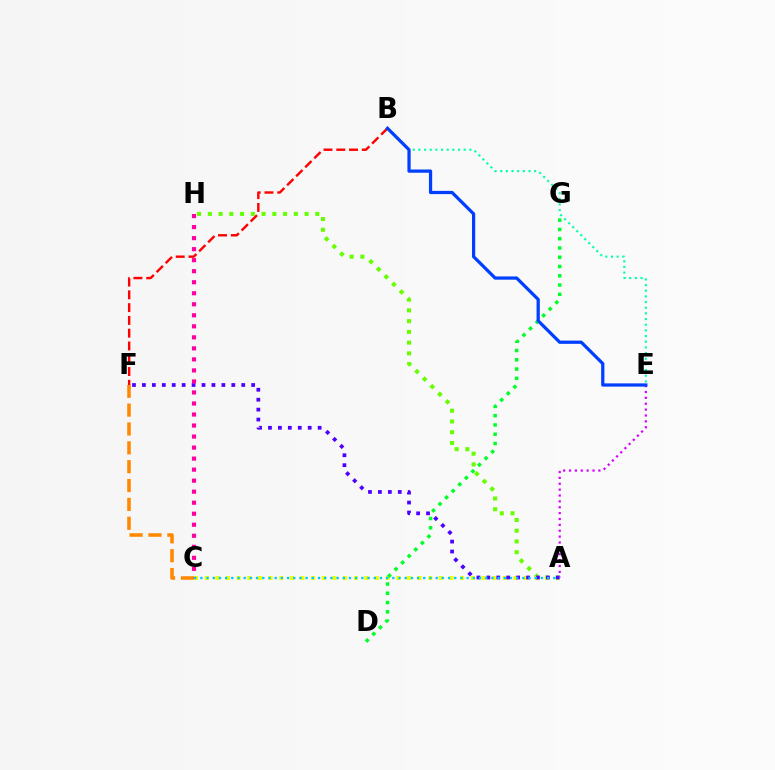{('A', 'H'): [{'color': '#66ff00', 'line_style': 'dotted', 'thickness': 2.92}], ('B', 'E'): [{'color': '#00ffaf', 'line_style': 'dotted', 'thickness': 1.54}, {'color': '#003fff', 'line_style': 'solid', 'thickness': 2.33}], ('B', 'F'): [{'color': '#ff0000', 'line_style': 'dashed', 'thickness': 1.74}], ('C', 'F'): [{'color': '#ff8800', 'line_style': 'dashed', 'thickness': 2.56}], ('A', 'C'): [{'color': '#eeff00', 'line_style': 'dotted', 'thickness': 2.89}, {'color': '#00c7ff', 'line_style': 'dotted', 'thickness': 1.68}], ('A', 'F'): [{'color': '#4f00ff', 'line_style': 'dotted', 'thickness': 2.7}], ('C', 'H'): [{'color': '#ff00a0', 'line_style': 'dotted', 'thickness': 3.0}], ('D', 'G'): [{'color': '#00ff27', 'line_style': 'dotted', 'thickness': 2.52}], ('A', 'E'): [{'color': '#d600ff', 'line_style': 'dotted', 'thickness': 1.6}]}